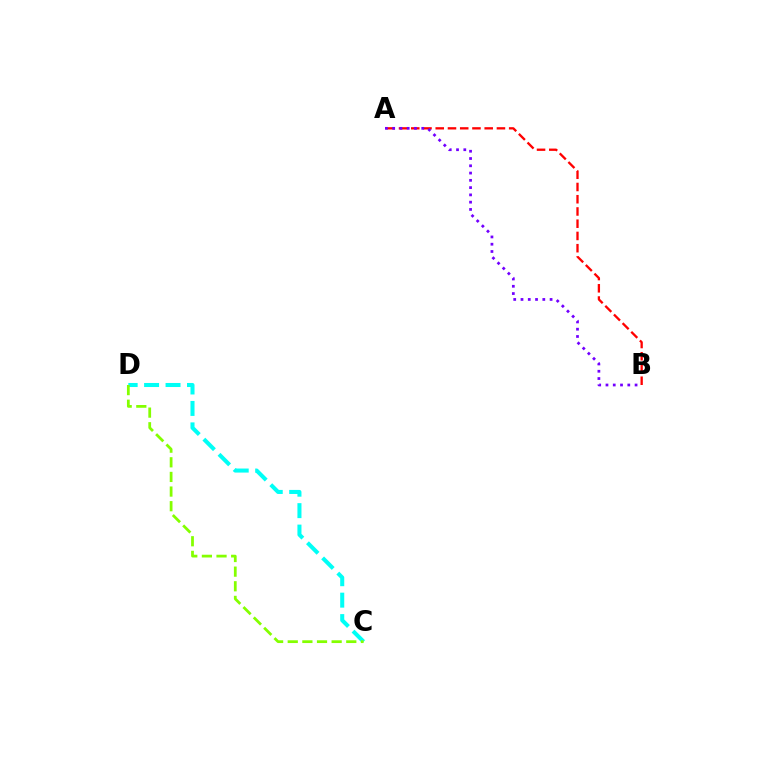{('C', 'D'): [{'color': '#00fff6', 'line_style': 'dashed', 'thickness': 2.91}, {'color': '#84ff00', 'line_style': 'dashed', 'thickness': 1.99}], ('A', 'B'): [{'color': '#ff0000', 'line_style': 'dashed', 'thickness': 1.66}, {'color': '#7200ff', 'line_style': 'dotted', 'thickness': 1.98}]}